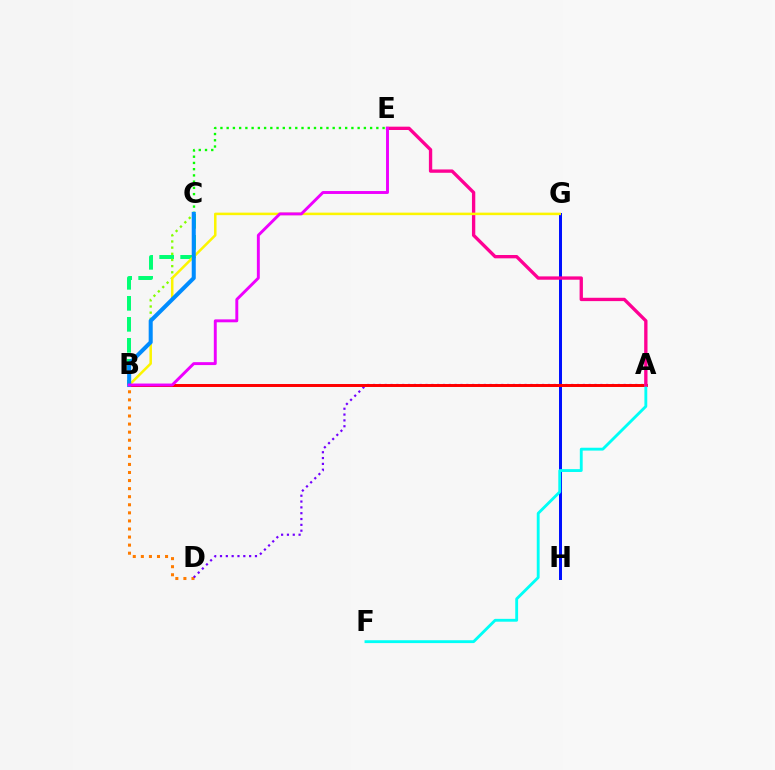{('B', 'D'): [{'color': '#ff7c00', 'line_style': 'dotted', 'thickness': 2.19}], ('G', 'H'): [{'color': '#0010ff', 'line_style': 'solid', 'thickness': 2.16}], ('C', 'E'): [{'color': '#08ff00', 'line_style': 'dotted', 'thickness': 1.69}], ('B', 'C'): [{'color': '#00ff74', 'line_style': 'dashed', 'thickness': 2.85}, {'color': '#84ff00', 'line_style': 'dotted', 'thickness': 1.67}, {'color': '#008cff', 'line_style': 'solid', 'thickness': 2.91}], ('A', 'D'): [{'color': '#7200ff', 'line_style': 'dotted', 'thickness': 1.58}], ('A', 'B'): [{'color': '#ff0000', 'line_style': 'solid', 'thickness': 2.14}], ('A', 'F'): [{'color': '#00fff6', 'line_style': 'solid', 'thickness': 2.05}], ('A', 'E'): [{'color': '#ff0094', 'line_style': 'solid', 'thickness': 2.4}], ('B', 'G'): [{'color': '#fcf500', 'line_style': 'solid', 'thickness': 1.81}], ('B', 'E'): [{'color': '#ee00ff', 'line_style': 'solid', 'thickness': 2.1}]}